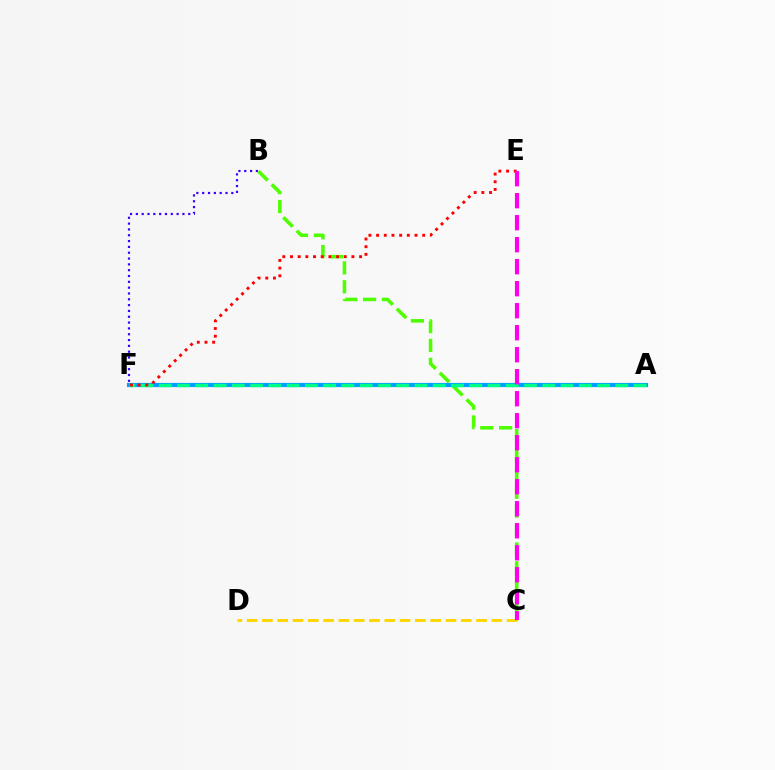{('C', 'D'): [{'color': '#ffd500', 'line_style': 'dashed', 'thickness': 2.08}], ('B', 'F'): [{'color': '#3700ff', 'line_style': 'dotted', 'thickness': 1.58}], ('B', 'C'): [{'color': '#4fff00', 'line_style': 'dashed', 'thickness': 2.57}], ('A', 'F'): [{'color': '#009eff', 'line_style': 'solid', 'thickness': 2.99}, {'color': '#00ff86', 'line_style': 'dashed', 'thickness': 2.48}], ('E', 'F'): [{'color': '#ff0000', 'line_style': 'dotted', 'thickness': 2.09}], ('C', 'E'): [{'color': '#ff00ed', 'line_style': 'dashed', 'thickness': 2.99}]}